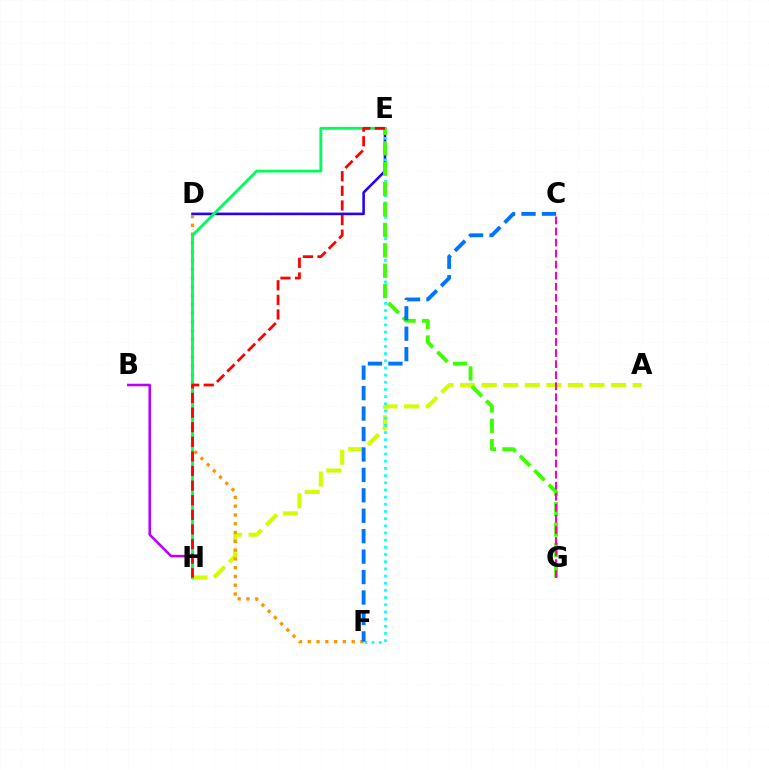{('D', 'E'): [{'color': '#2500ff', 'line_style': 'solid', 'thickness': 1.86}], ('B', 'H'): [{'color': '#b900ff', 'line_style': 'solid', 'thickness': 1.84}], ('A', 'H'): [{'color': '#d1ff00', 'line_style': 'dashed', 'thickness': 2.93}], ('E', 'F'): [{'color': '#00fff6', 'line_style': 'dotted', 'thickness': 1.95}], ('E', 'G'): [{'color': '#3dff00', 'line_style': 'dashed', 'thickness': 2.77}], ('D', 'F'): [{'color': '#ff9400', 'line_style': 'dotted', 'thickness': 2.39}], ('E', 'H'): [{'color': '#00ff5c', 'line_style': 'solid', 'thickness': 2.07}, {'color': '#ff0000', 'line_style': 'dashed', 'thickness': 1.98}], ('C', 'G'): [{'color': '#ff00ac', 'line_style': 'dashed', 'thickness': 1.5}], ('C', 'F'): [{'color': '#0074ff', 'line_style': 'dashed', 'thickness': 2.78}]}